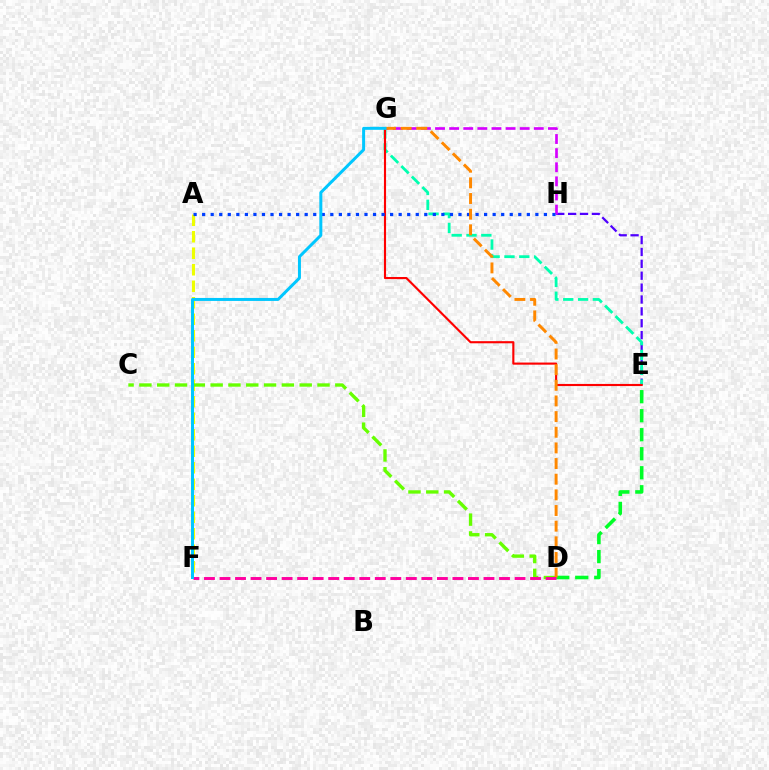{('E', 'H'): [{'color': '#4f00ff', 'line_style': 'dashed', 'thickness': 1.61}], ('E', 'G'): [{'color': '#00ffaf', 'line_style': 'dashed', 'thickness': 2.02}, {'color': '#ff0000', 'line_style': 'solid', 'thickness': 1.53}], ('A', 'F'): [{'color': '#eeff00', 'line_style': 'dashed', 'thickness': 2.24}], ('D', 'E'): [{'color': '#00ff27', 'line_style': 'dashed', 'thickness': 2.58}], ('G', 'H'): [{'color': '#d600ff', 'line_style': 'dashed', 'thickness': 1.92}], ('C', 'D'): [{'color': '#66ff00', 'line_style': 'dashed', 'thickness': 2.42}], ('A', 'H'): [{'color': '#003fff', 'line_style': 'dotted', 'thickness': 2.32}], ('D', 'G'): [{'color': '#ff8800', 'line_style': 'dashed', 'thickness': 2.13}], ('D', 'F'): [{'color': '#ff00a0', 'line_style': 'dashed', 'thickness': 2.11}], ('F', 'G'): [{'color': '#00c7ff', 'line_style': 'solid', 'thickness': 2.15}]}